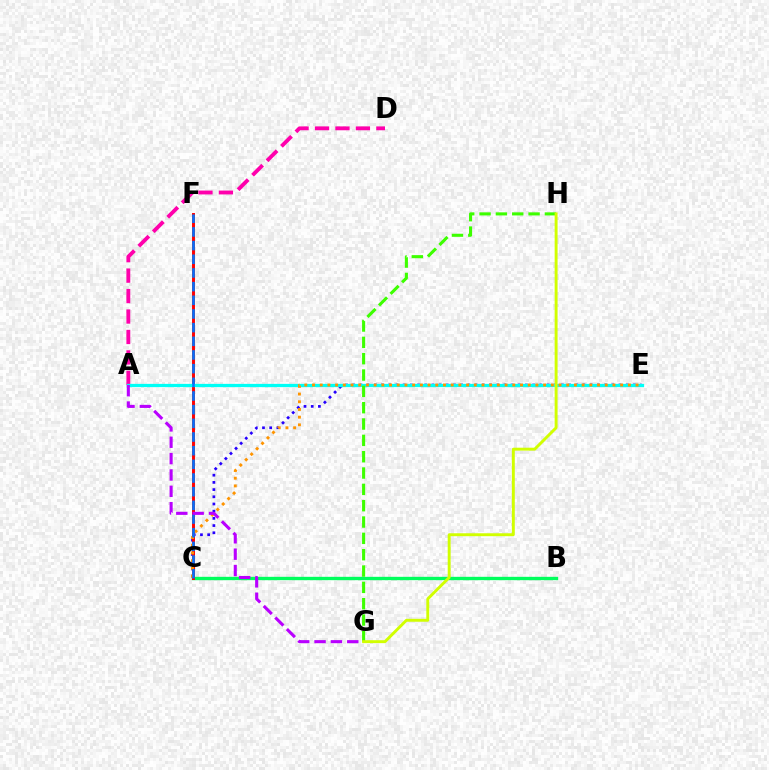{('A', 'D'): [{'color': '#ff00ac', 'line_style': 'dashed', 'thickness': 2.78}], ('C', 'E'): [{'color': '#2500ff', 'line_style': 'dotted', 'thickness': 1.96}, {'color': '#ff9400', 'line_style': 'dotted', 'thickness': 2.09}], ('B', 'C'): [{'color': '#00ff5c', 'line_style': 'solid', 'thickness': 2.41}], ('C', 'F'): [{'color': '#ff0000', 'line_style': 'solid', 'thickness': 2.11}, {'color': '#0074ff', 'line_style': 'dashed', 'thickness': 1.86}], ('A', 'E'): [{'color': '#00fff6', 'line_style': 'solid', 'thickness': 2.34}], ('G', 'H'): [{'color': '#3dff00', 'line_style': 'dashed', 'thickness': 2.22}, {'color': '#d1ff00', 'line_style': 'solid', 'thickness': 2.1}], ('A', 'G'): [{'color': '#b900ff', 'line_style': 'dashed', 'thickness': 2.22}]}